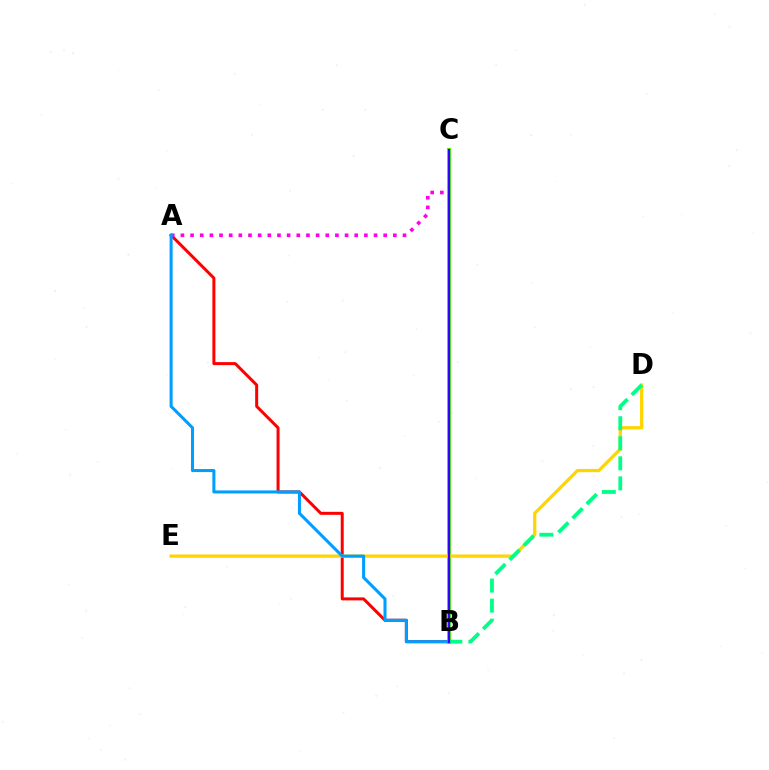{('A', 'B'): [{'color': '#ff0000', 'line_style': 'solid', 'thickness': 2.16}, {'color': '#009eff', 'line_style': 'solid', 'thickness': 2.19}], ('A', 'C'): [{'color': '#ff00ed', 'line_style': 'dotted', 'thickness': 2.62}], ('B', 'C'): [{'color': '#4fff00', 'line_style': 'solid', 'thickness': 2.91}, {'color': '#3700ff', 'line_style': 'solid', 'thickness': 1.61}], ('D', 'E'): [{'color': '#ffd500', 'line_style': 'solid', 'thickness': 2.34}], ('B', 'D'): [{'color': '#00ff86', 'line_style': 'dashed', 'thickness': 2.72}]}